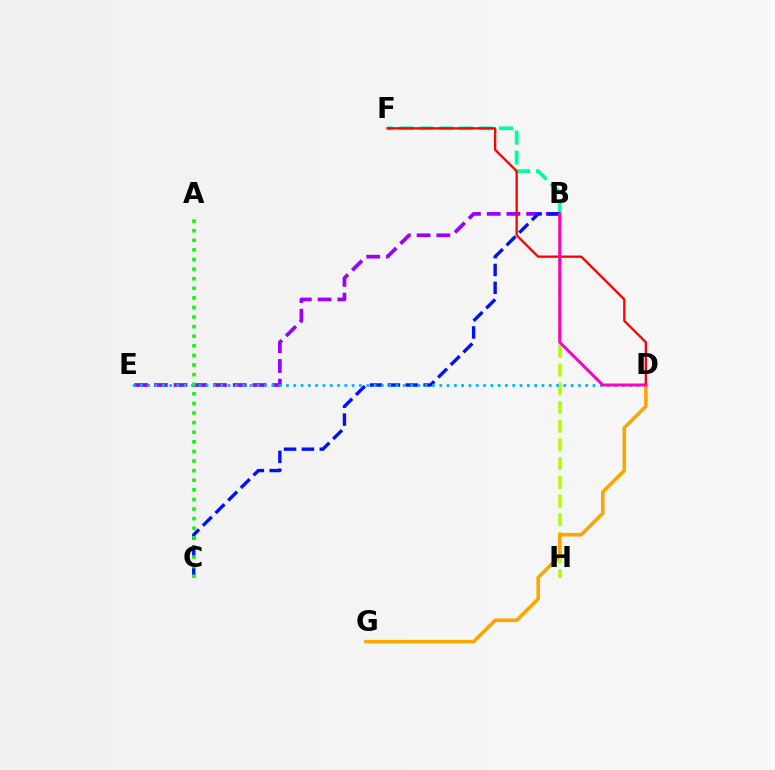{('B', 'F'): [{'color': '#00ff9d', 'line_style': 'dashed', 'thickness': 2.71}], ('B', 'E'): [{'color': '#9b00ff', 'line_style': 'dashed', 'thickness': 2.68}], ('B', 'H'): [{'color': '#b3ff00', 'line_style': 'dashed', 'thickness': 2.54}], ('B', 'C'): [{'color': '#0010ff', 'line_style': 'dashed', 'thickness': 2.43}], ('D', 'E'): [{'color': '#00b5ff', 'line_style': 'dotted', 'thickness': 1.98}], ('D', 'G'): [{'color': '#ffa500', 'line_style': 'solid', 'thickness': 2.57}], ('A', 'C'): [{'color': '#08ff00', 'line_style': 'dotted', 'thickness': 2.61}], ('D', 'F'): [{'color': '#ff0000', 'line_style': 'solid', 'thickness': 1.67}], ('B', 'D'): [{'color': '#ff00bd', 'line_style': 'solid', 'thickness': 2.14}]}